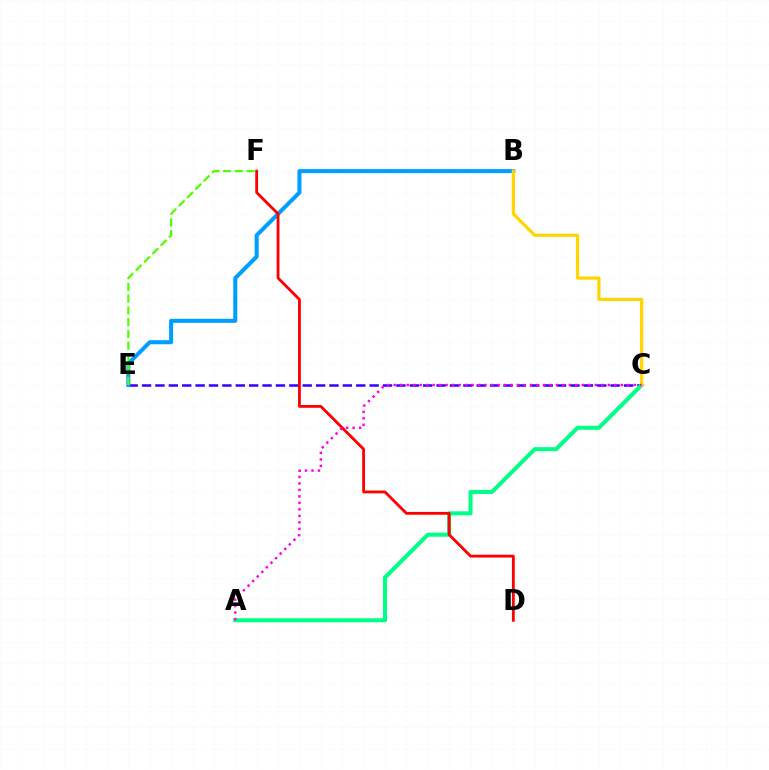{('C', 'E'): [{'color': '#3700ff', 'line_style': 'dashed', 'thickness': 1.82}], ('A', 'C'): [{'color': '#00ff86', 'line_style': 'solid', 'thickness': 2.91}, {'color': '#ff00ed', 'line_style': 'dotted', 'thickness': 1.76}], ('B', 'E'): [{'color': '#009eff', 'line_style': 'solid', 'thickness': 2.91}], ('D', 'F'): [{'color': '#ff0000', 'line_style': 'solid', 'thickness': 2.03}], ('B', 'C'): [{'color': '#ffd500', 'line_style': 'solid', 'thickness': 2.3}], ('E', 'F'): [{'color': '#4fff00', 'line_style': 'dashed', 'thickness': 1.6}]}